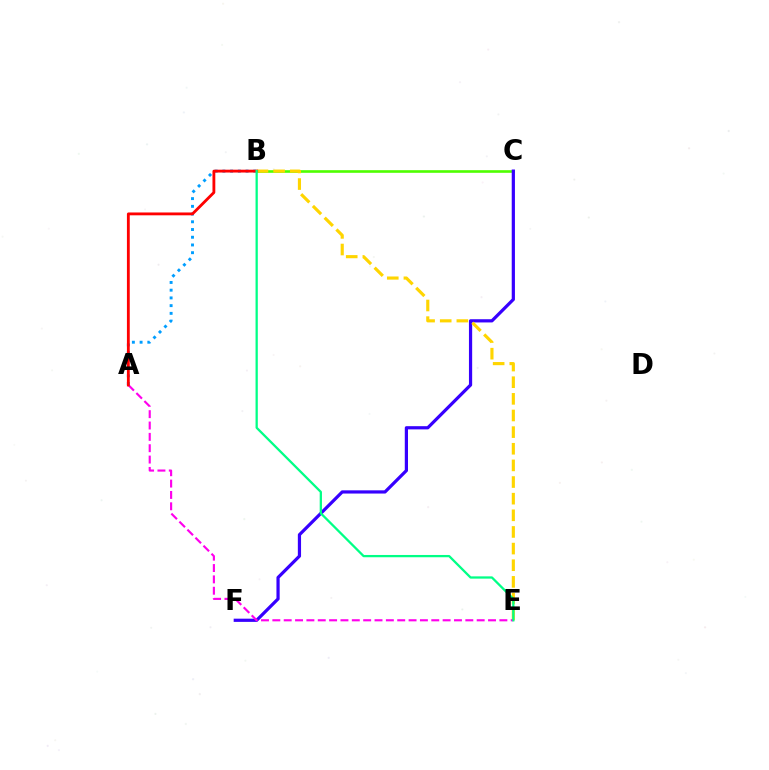{('B', 'C'): [{'color': '#4fff00', 'line_style': 'solid', 'thickness': 1.89}], ('C', 'F'): [{'color': '#3700ff', 'line_style': 'solid', 'thickness': 2.31}], ('B', 'E'): [{'color': '#ffd500', 'line_style': 'dashed', 'thickness': 2.26}, {'color': '#00ff86', 'line_style': 'solid', 'thickness': 1.64}], ('A', 'E'): [{'color': '#ff00ed', 'line_style': 'dashed', 'thickness': 1.54}], ('A', 'B'): [{'color': '#009eff', 'line_style': 'dotted', 'thickness': 2.1}, {'color': '#ff0000', 'line_style': 'solid', 'thickness': 2.04}]}